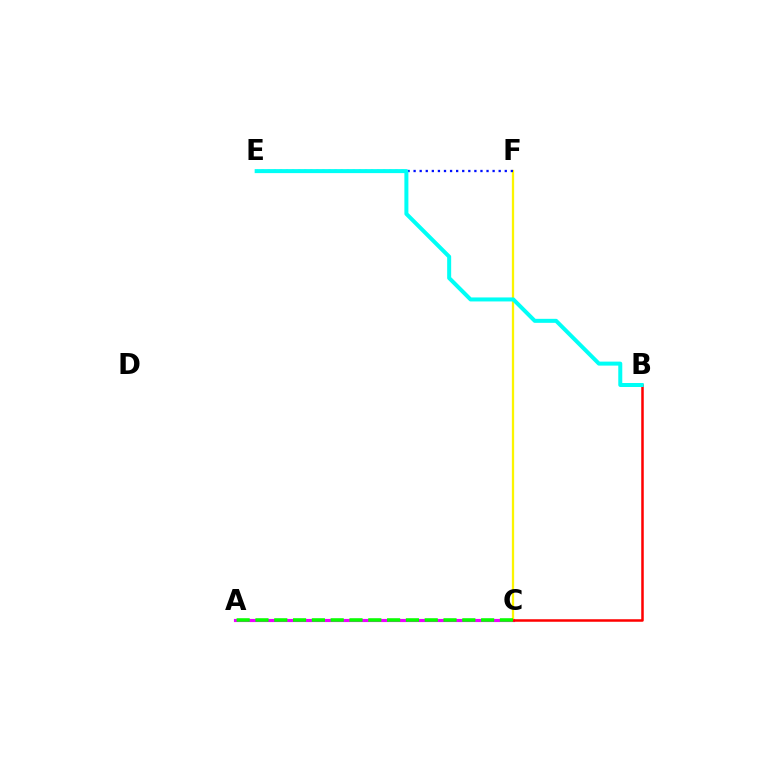{('A', 'C'): [{'color': '#ee00ff', 'line_style': 'solid', 'thickness': 2.26}, {'color': '#08ff00', 'line_style': 'dashed', 'thickness': 2.55}], ('C', 'F'): [{'color': '#fcf500', 'line_style': 'solid', 'thickness': 1.64}], ('E', 'F'): [{'color': '#0010ff', 'line_style': 'dotted', 'thickness': 1.65}], ('B', 'C'): [{'color': '#ff0000', 'line_style': 'solid', 'thickness': 1.81}], ('B', 'E'): [{'color': '#00fff6', 'line_style': 'solid', 'thickness': 2.88}]}